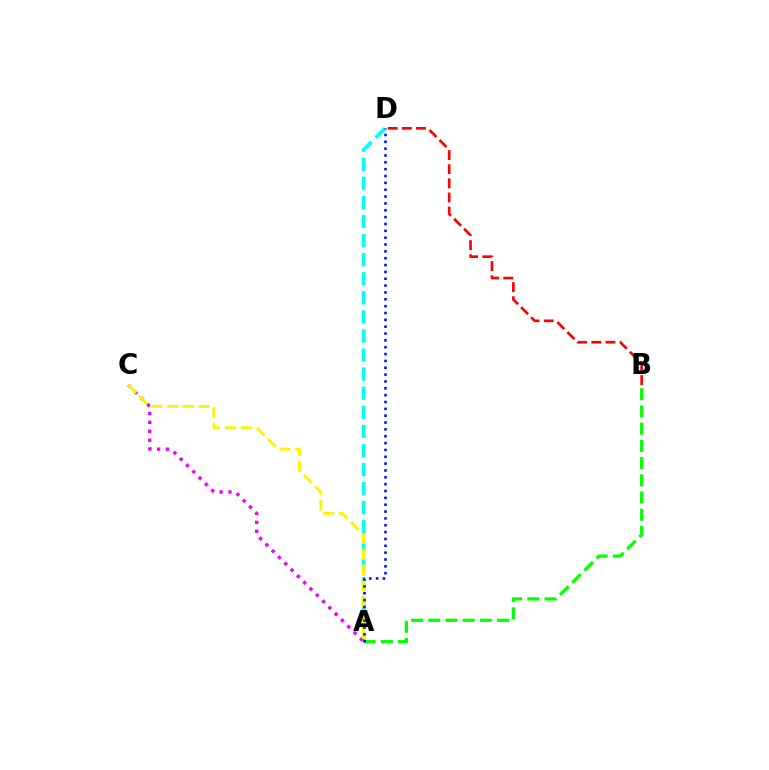{('B', 'D'): [{'color': '#ff0000', 'line_style': 'dashed', 'thickness': 1.92}], ('A', 'D'): [{'color': '#00fff6', 'line_style': 'dashed', 'thickness': 2.59}, {'color': '#0010ff', 'line_style': 'dotted', 'thickness': 1.86}], ('A', 'C'): [{'color': '#ee00ff', 'line_style': 'dotted', 'thickness': 2.42}, {'color': '#fcf500', 'line_style': 'dashed', 'thickness': 2.15}], ('A', 'B'): [{'color': '#08ff00', 'line_style': 'dashed', 'thickness': 2.34}]}